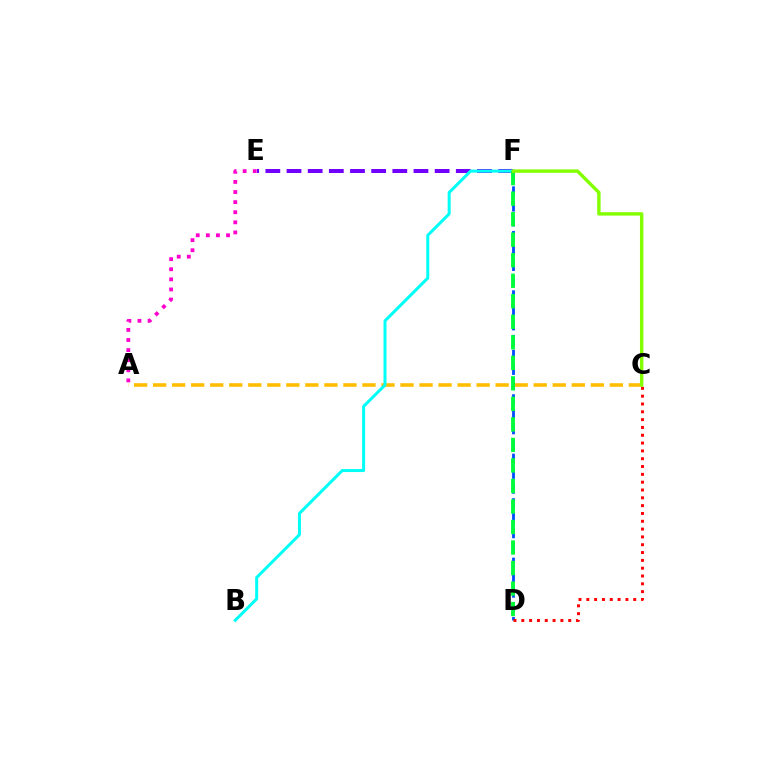{('E', 'F'): [{'color': '#7200ff', 'line_style': 'dashed', 'thickness': 2.87}], ('A', 'C'): [{'color': '#ffbd00', 'line_style': 'dashed', 'thickness': 2.58}], ('A', 'E'): [{'color': '#ff00cf', 'line_style': 'dotted', 'thickness': 2.74}], ('D', 'F'): [{'color': '#004bff', 'line_style': 'dashed', 'thickness': 2.02}, {'color': '#00ff39', 'line_style': 'dashed', 'thickness': 2.79}], ('B', 'F'): [{'color': '#00fff6', 'line_style': 'solid', 'thickness': 2.16}], ('C', 'D'): [{'color': '#ff0000', 'line_style': 'dotted', 'thickness': 2.12}], ('C', 'F'): [{'color': '#84ff00', 'line_style': 'solid', 'thickness': 2.47}]}